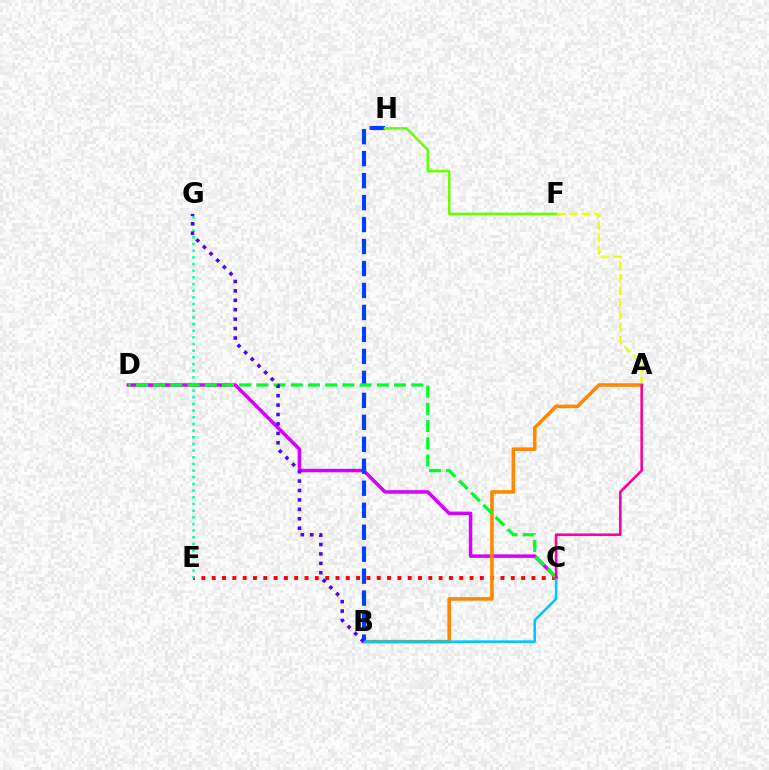{('C', 'E'): [{'color': '#ff0000', 'line_style': 'dotted', 'thickness': 2.8}], ('C', 'D'): [{'color': '#d600ff', 'line_style': 'solid', 'thickness': 2.52}, {'color': '#00ff27', 'line_style': 'dashed', 'thickness': 2.34}], ('A', 'B'): [{'color': '#ff8800', 'line_style': 'solid', 'thickness': 2.58}], ('B', 'H'): [{'color': '#003fff', 'line_style': 'dashed', 'thickness': 2.99}], ('A', 'F'): [{'color': '#eeff00', 'line_style': 'dashed', 'thickness': 1.68}], ('E', 'G'): [{'color': '#00ffaf', 'line_style': 'dotted', 'thickness': 1.81}], ('F', 'H'): [{'color': '#66ff00', 'line_style': 'solid', 'thickness': 1.82}], ('B', 'C'): [{'color': '#00c7ff', 'line_style': 'solid', 'thickness': 1.87}], ('B', 'G'): [{'color': '#4f00ff', 'line_style': 'dotted', 'thickness': 2.56}], ('A', 'C'): [{'color': '#ff00a0', 'line_style': 'solid', 'thickness': 1.87}]}